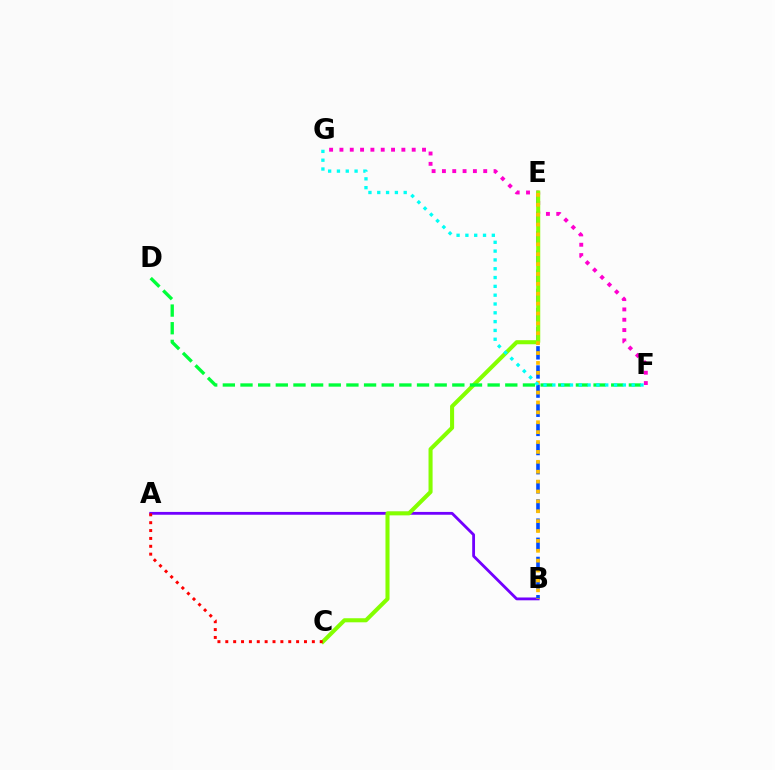{('F', 'G'): [{'color': '#ff00cf', 'line_style': 'dotted', 'thickness': 2.8}, {'color': '#00fff6', 'line_style': 'dotted', 'thickness': 2.39}], ('A', 'B'): [{'color': '#7200ff', 'line_style': 'solid', 'thickness': 2.03}], ('B', 'E'): [{'color': '#004bff', 'line_style': 'dashed', 'thickness': 2.6}, {'color': '#ffbd00', 'line_style': 'dotted', 'thickness': 2.69}], ('C', 'E'): [{'color': '#84ff00', 'line_style': 'solid', 'thickness': 2.92}], ('D', 'F'): [{'color': '#00ff39', 'line_style': 'dashed', 'thickness': 2.4}], ('A', 'C'): [{'color': '#ff0000', 'line_style': 'dotted', 'thickness': 2.14}]}